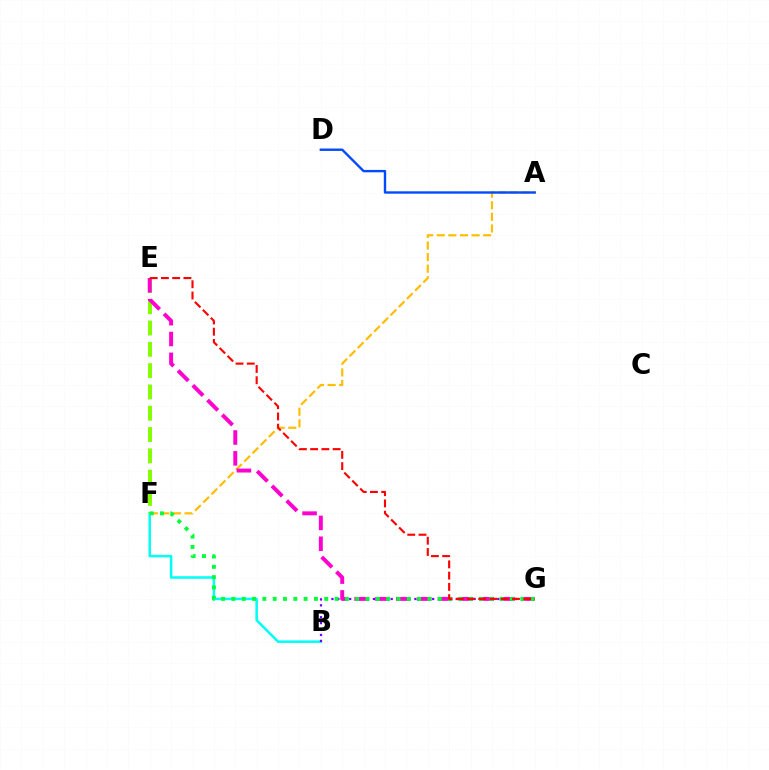{('A', 'F'): [{'color': '#ffbd00', 'line_style': 'dashed', 'thickness': 1.58}], ('B', 'F'): [{'color': '#00fff6', 'line_style': 'solid', 'thickness': 1.82}], ('A', 'D'): [{'color': '#004bff', 'line_style': 'solid', 'thickness': 1.72}], ('E', 'F'): [{'color': '#84ff00', 'line_style': 'dashed', 'thickness': 2.89}], ('B', 'G'): [{'color': '#7200ff', 'line_style': 'dotted', 'thickness': 1.61}], ('E', 'G'): [{'color': '#ff00cf', 'line_style': 'dashed', 'thickness': 2.83}, {'color': '#ff0000', 'line_style': 'dashed', 'thickness': 1.53}], ('F', 'G'): [{'color': '#00ff39', 'line_style': 'dotted', 'thickness': 2.8}]}